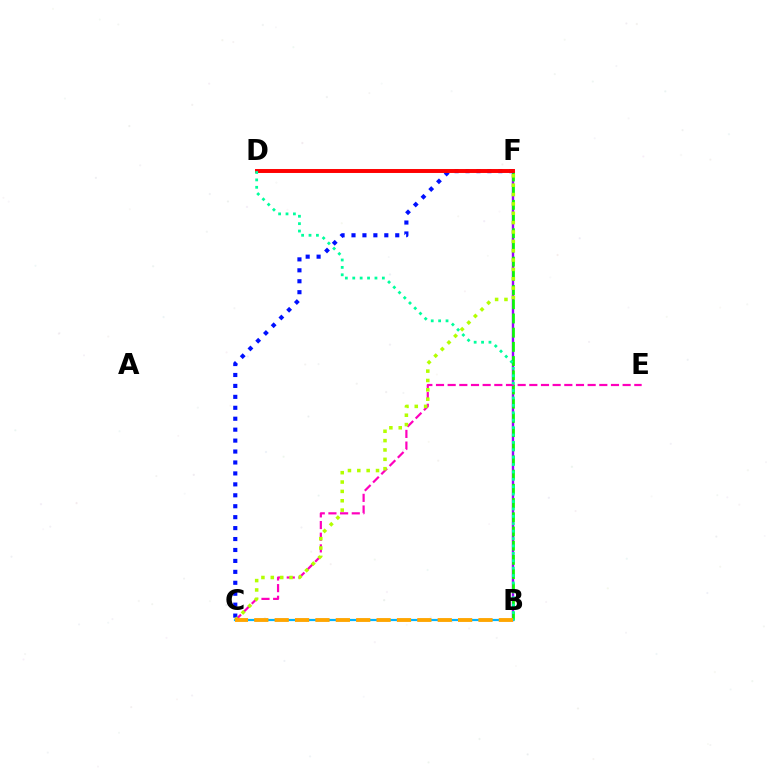{('B', 'F'): [{'color': '#9b00ff', 'line_style': 'solid', 'thickness': 1.73}, {'color': '#08ff00', 'line_style': 'dashed', 'thickness': 1.93}], ('C', 'E'): [{'color': '#ff00bd', 'line_style': 'dashed', 'thickness': 1.58}], ('C', 'F'): [{'color': '#0010ff', 'line_style': 'dotted', 'thickness': 2.97}, {'color': '#b3ff00', 'line_style': 'dotted', 'thickness': 2.54}], ('D', 'F'): [{'color': '#ff0000', 'line_style': 'solid', 'thickness': 2.84}], ('B', 'C'): [{'color': '#00b5ff', 'line_style': 'solid', 'thickness': 1.57}, {'color': '#ffa500', 'line_style': 'dashed', 'thickness': 2.77}], ('B', 'D'): [{'color': '#00ff9d', 'line_style': 'dotted', 'thickness': 2.01}]}